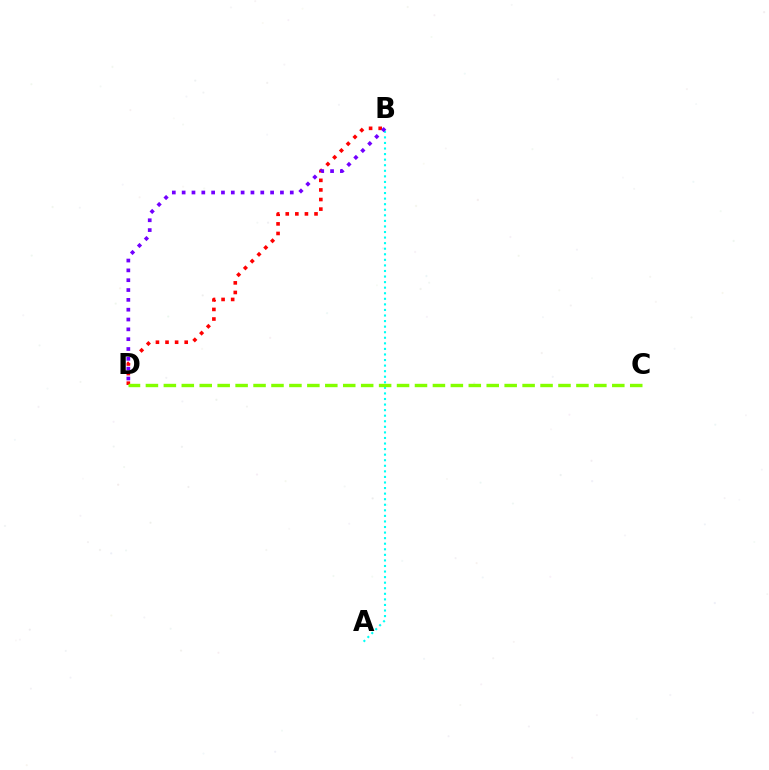{('B', 'D'): [{'color': '#ff0000', 'line_style': 'dotted', 'thickness': 2.61}, {'color': '#7200ff', 'line_style': 'dotted', 'thickness': 2.67}], ('A', 'B'): [{'color': '#00fff6', 'line_style': 'dotted', 'thickness': 1.51}], ('C', 'D'): [{'color': '#84ff00', 'line_style': 'dashed', 'thickness': 2.44}]}